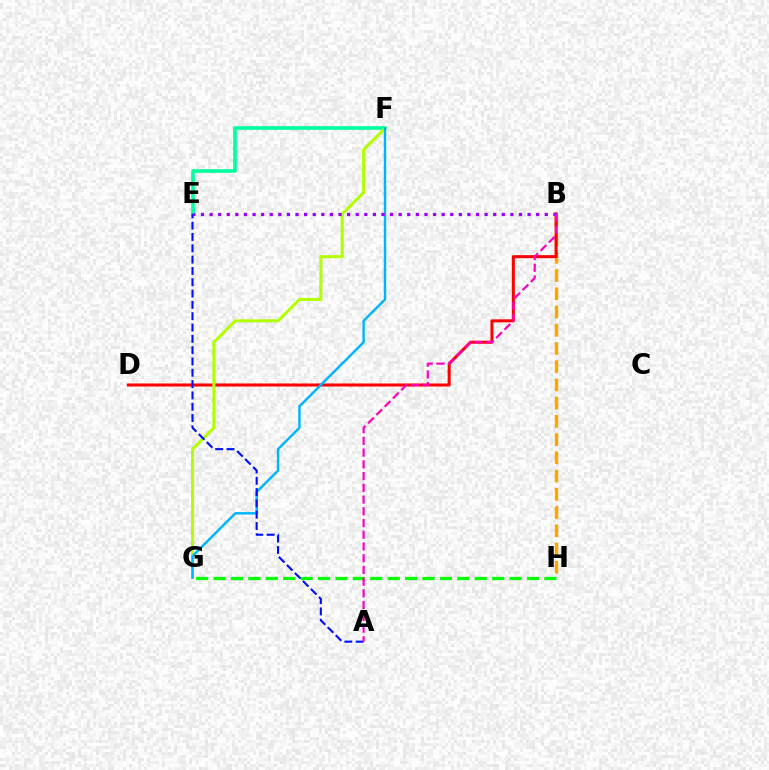{('B', 'H'): [{'color': '#ffa500', 'line_style': 'dashed', 'thickness': 2.48}], ('E', 'F'): [{'color': '#00ff9d', 'line_style': 'solid', 'thickness': 2.61}], ('B', 'D'): [{'color': '#ff0000', 'line_style': 'solid', 'thickness': 2.19}], ('G', 'H'): [{'color': '#08ff00', 'line_style': 'dashed', 'thickness': 2.37}], ('F', 'G'): [{'color': '#b3ff00', 'line_style': 'solid', 'thickness': 2.2}, {'color': '#00b5ff', 'line_style': 'solid', 'thickness': 1.76}], ('B', 'E'): [{'color': '#9b00ff', 'line_style': 'dotted', 'thickness': 2.34}], ('A', 'E'): [{'color': '#0010ff', 'line_style': 'dashed', 'thickness': 1.54}], ('A', 'B'): [{'color': '#ff00bd', 'line_style': 'dashed', 'thickness': 1.59}]}